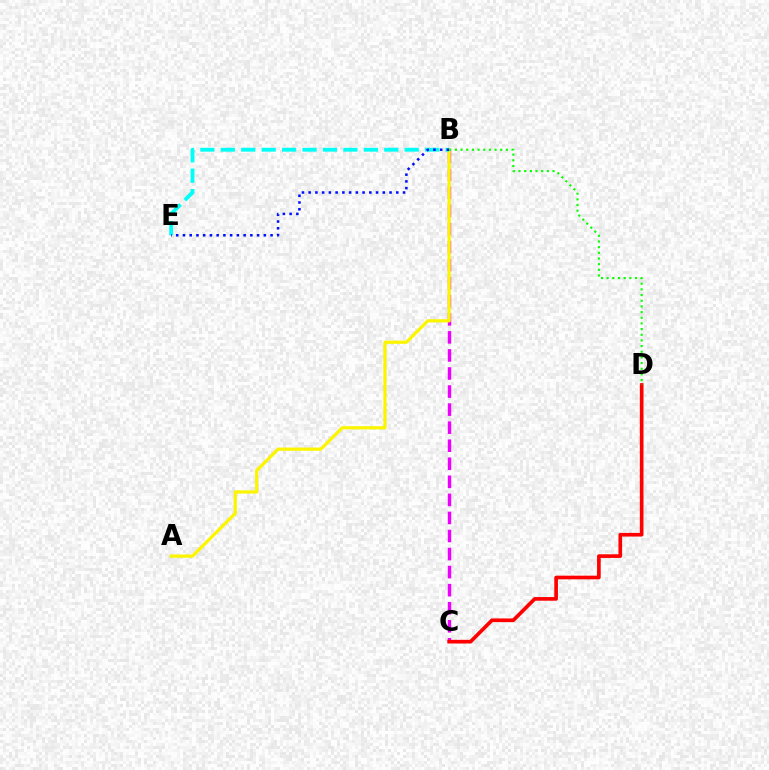{('B', 'C'): [{'color': '#ee00ff', 'line_style': 'dashed', 'thickness': 2.45}], ('A', 'B'): [{'color': '#fcf500', 'line_style': 'solid', 'thickness': 2.32}], ('B', 'E'): [{'color': '#00fff6', 'line_style': 'dashed', 'thickness': 2.78}, {'color': '#0010ff', 'line_style': 'dotted', 'thickness': 1.83}], ('C', 'D'): [{'color': '#ff0000', 'line_style': 'solid', 'thickness': 2.63}], ('B', 'D'): [{'color': '#08ff00', 'line_style': 'dotted', 'thickness': 1.54}]}